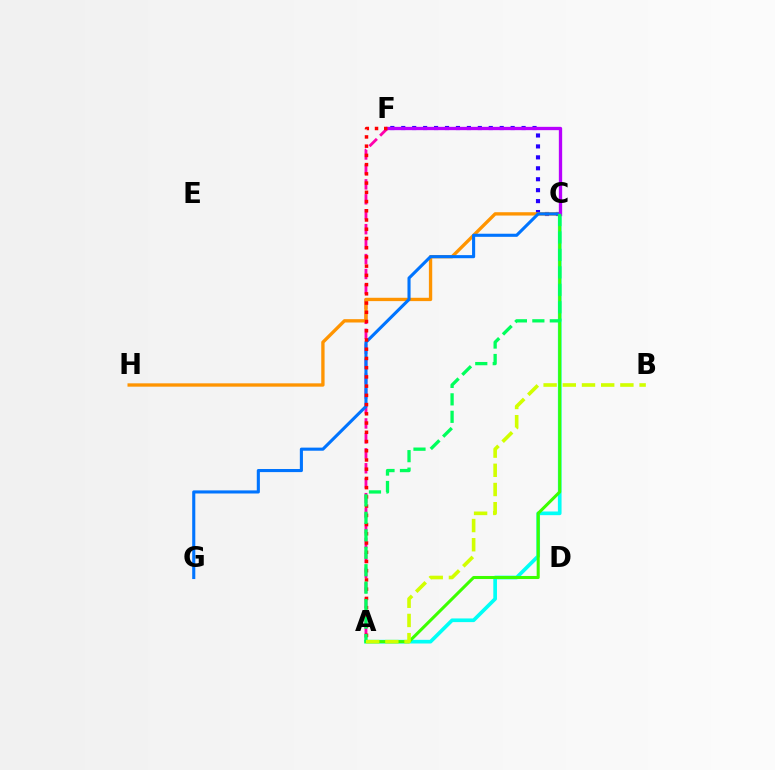{('A', 'C'): [{'color': '#00fff6', 'line_style': 'solid', 'thickness': 2.64}, {'color': '#3dff00', 'line_style': 'solid', 'thickness': 2.2}, {'color': '#00ff5c', 'line_style': 'dashed', 'thickness': 2.37}], ('A', 'F'): [{'color': '#ff00ac', 'line_style': 'dashed', 'thickness': 2.03}, {'color': '#ff0000', 'line_style': 'dotted', 'thickness': 2.51}], ('C', 'F'): [{'color': '#2500ff', 'line_style': 'dotted', 'thickness': 2.97}, {'color': '#b900ff', 'line_style': 'solid', 'thickness': 2.39}], ('C', 'H'): [{'color': '#ff9400', 'line_style': 'solid', 'thickness': 2.4}], ('C', 'G'): [{'color': '#0074ff', 'line_style': 'solid', 'thickness': 2.23}], ('A', 'B'): [{'color': '#d1ff00', 'line_style': 'dashed', 'thickness': 2.61}]}